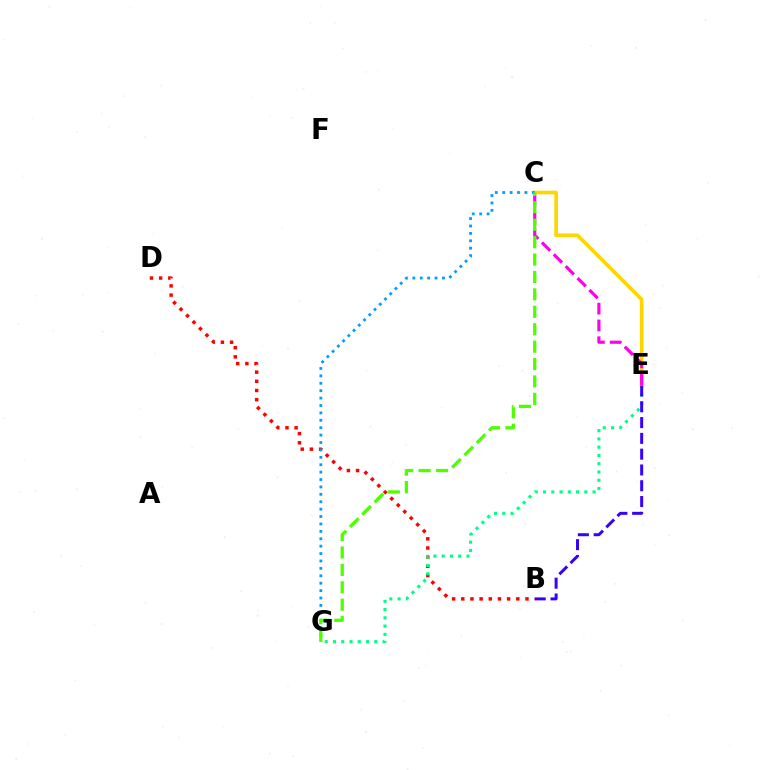{('B', 'D'): [{'color': '#ff0000', 'line_style': 'dotted', 'thickness': 2.49}], ('E', 'G'): [{'color': '#00ff86', 'line_style': 'dotted', 'thickness': 2.24}], ('C', 'E'): [{'color': '#ffd500', 'line_style': 'solid', 'thickness': 2.63}, {'color': '#ff00ed', 'line_style': 'dashed', 'thickness': 2.28}], ('C', 'G'): [{'color': '#009eff', 'line_style': 'dotted', 'thickness': 2.01}, {'color': '#4fff00', 'line_style': 'dashed', 'thickness': 2.37}], ('B', 'E'): [{'color': '#3700ff', 'line_style': 'dashed', 'thickness': 2.15}]}